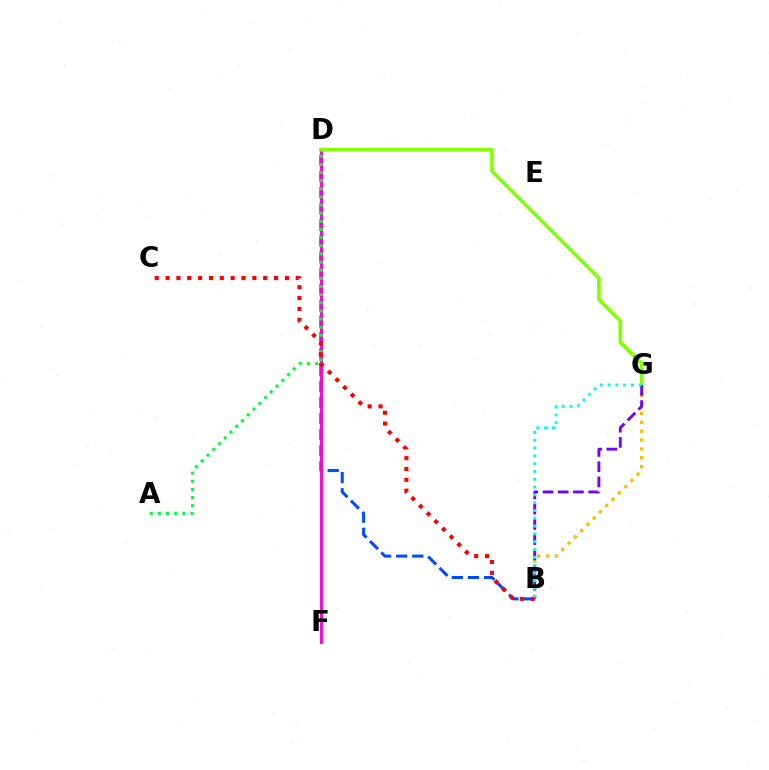{('B', 'D'): [{'color': '#004bff', 'line_style': 'dashed', 'thickness': 2.19}], ('D', 'F'): [{'color': '#ff00cf', 'line_style': 'solid', 'thickness': 2.08}], ('A', 'D'): [{'color': '#00ff39', 'line_style': 'dotted', 'thickness': 2.21}], ('B', 'G'): [{'color': '#ffbd00', 'line_style': 'dotted', 'thickness': 2.41}, {'color': '#7200ff', 'line_style': 'dashed', 'thickness': 2.07}, {'color': '#00fff6', 'line_style': 'dotted', 'thickness': 2.12}], ('B', 'C'): [{'color': '#ff0000', 'line_style': 'dotted', 'thickness': 2.95}], ('D', 'G'): [{'color': '#84ff00', 'line_style': 'solid', 'thickness': 2.63}]}